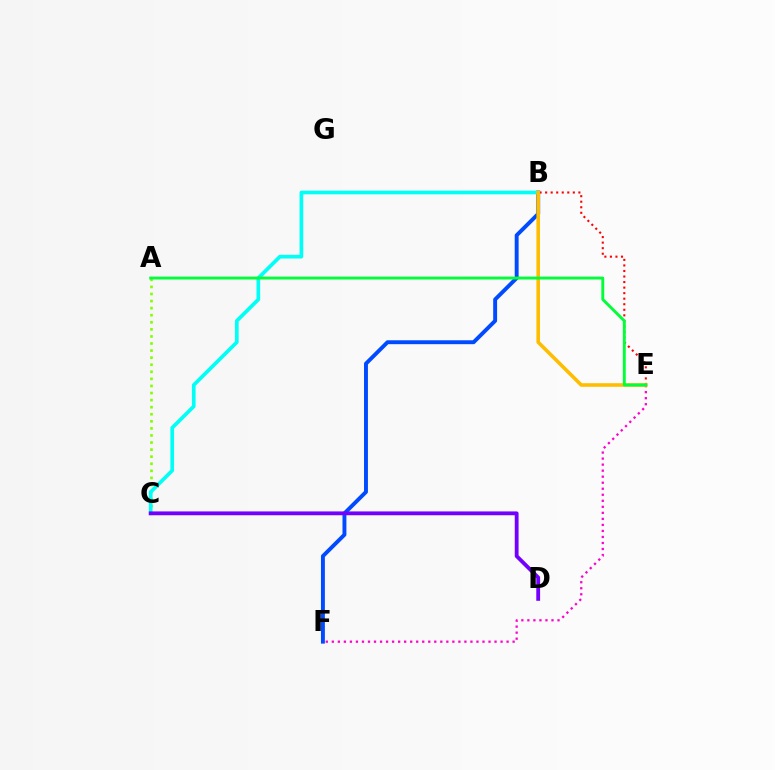{('E', 'F'): [{'color': '#ff00cf', 'line_style': 'dotted', 'thickness': 1.64}], ('B', 'F'): [{'color': '#004bff', 'line_style': 'solid', 'thickness': 2.81}], ('B', 'E'): [{'color': '#ff0000', 'line_style': 'dotted', 'thickness': 1.51}, {'color': '#ffbd00', 'line_style': 'solid', 'thickness': 2.58}], ('A', 'C'): [{'color': '#84ff00', 'line_style': 'dotted', 'thickness': 1.92}], ('B', 'C'): [{'color': '#00fff6', 'line_style': 'solid', 'thickness': 2.65}], ('C', 'D'): [{'color': '#7200ff', 'line_style': 'solid', 'thickness': 2.75}], ('A', 'E'): [{'color': '#00ff39', 'line_style': 'solid', 'thickness': 2.09}]}